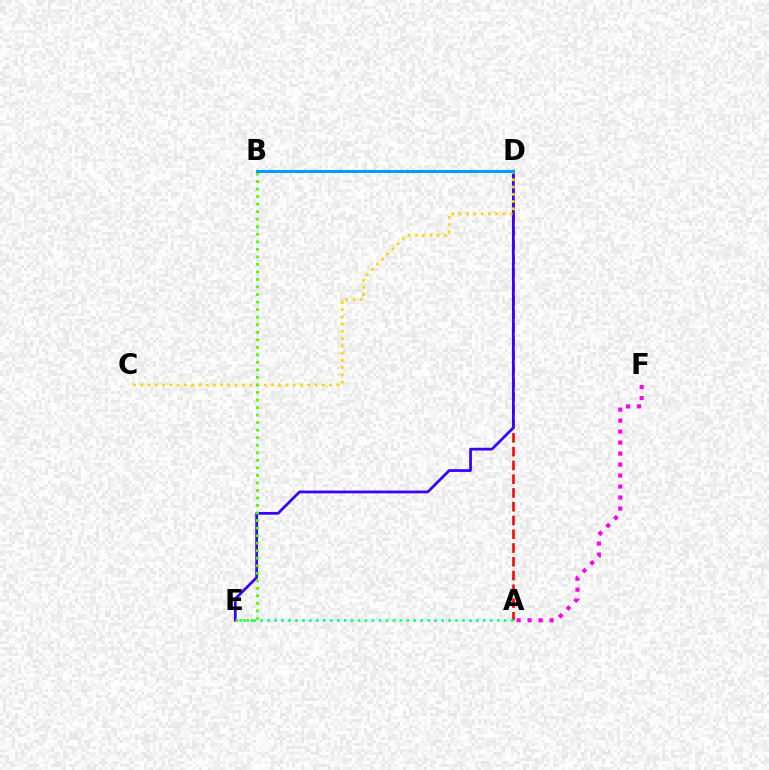{('A', 'D'): [{'color': '#ff0000', 'line_style': 'dashed', 'thickness': 1.87}], ('D', 'E'): [{'color': '#3700ff', 'line_style': 'solid', 'thickness': 1.97}], ('C', 'D'): [{'color': '#ffd500', 'line_style': 'dotted', 'thickness': 1.97}], ('A', 'E'): [{'color': '#00ff86', 'line_style': 'dotted', 'thickness': 1.89}], ('B', 'E'): [{'color': '#4fff00', 'line_style': 'dotted', 'thickness': 2.05}], ('B', 'D'): [{'color': '#009eff', 'line_style': 'solid', 'thickness': 2.22}], ('A', 'F'): [{'color': '#ff00ed', 'line_style': 'dotted', 'thickness': 2.99}]}